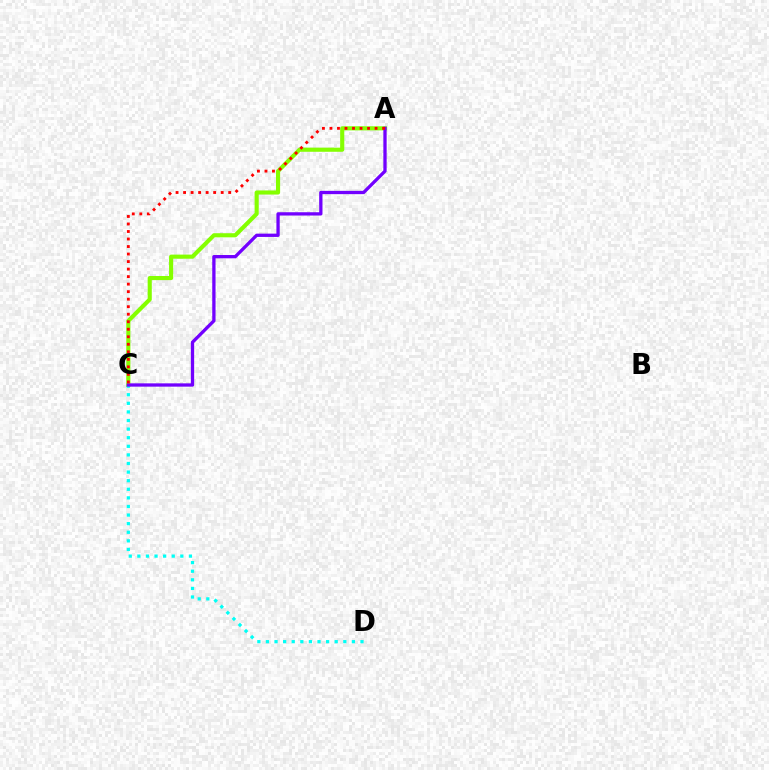{('A', 'C'): [{'color': '#84ff00', 'line_style': 'solid', 'thickness': 2.97}, {'color': '#7200ff', 'line_style': 'solid', 'thickness': 2.37}, {'color': '#ff0000', 'line_style': 'dotted', 'thickness': 2.04}], ('C', 'D'): [{'color': '#00fff6', 'line_style': 'dotted', 'thickness': 2.34}]}